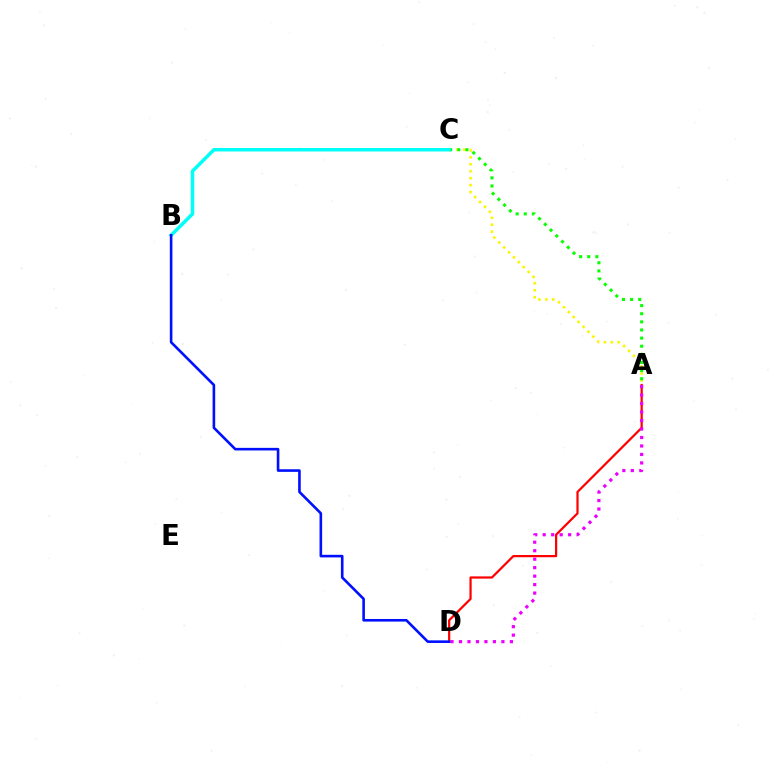{('A', 'C'): [{'color': '#fcf500', 'line_style': 'dotted', 'thickness': 1.88}, {'color': '#08ff00', 'line_style': 'dotted', 'thickness': 2.21}], ('A', 'D'): [{'color': '#ff0000', 'line_style': 'solid', 'thickness': 1.6}, {'color': '#ee00ff', 'line_style': 'dotted', 'thickness': 2.3}], ('B', 'C'): [{'color': '#00fff6', 'line_style': 'solid', 'thickness': 2.51}], ('B', 'D'): [{'color': '#0010ff', 'line_style': 'solid', 'thickness': 1.88}]}